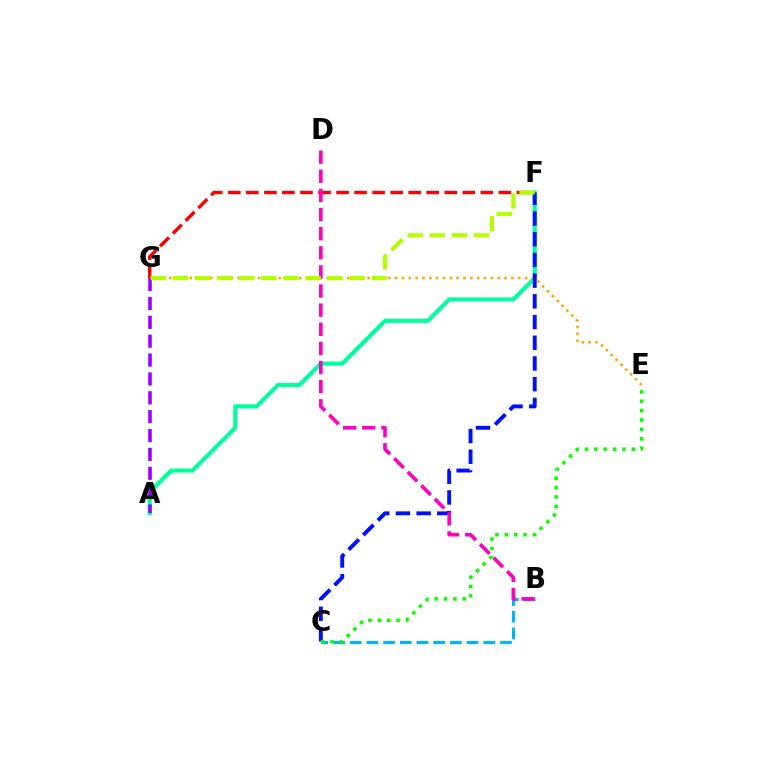{('A', 'F'): [{'color': '#00ff9d', 'line_style': 'solid', 'thickness': 2.96}], ('F', 'G'): [{'color': '#ff0000', 'line_style': 'dashed', 'thickness': 2.45}, {'color': '#b3ff00', 'line_style': 'dashed', 'thickness': 3.0}], ('E', 'G'): [{'color': '#ffa500', 'line_style': 'dotted', 'thickness': 1.86}], ('C', 'F'): [{'color': '#0010ff', 'line_style': 'dashed', 'thickness': 2.81}], ('A', 'G'): [{'color': '#9b00ff', 'line_style': 'dashed', 'thickness': 2.56}], ('B', 'C'): [{'color': '#00b5ff', 'line_style': 'dashed', 'thickness': 2.27}], ('B', 'D'): [{'color': '#ff00bd', 'line_style': 'dashed', 'thickness': 2.6}], ('C', 'E'): [{'color': '#08ff00', 'line_style': 'dotted', 'thickness': 2.55}]}